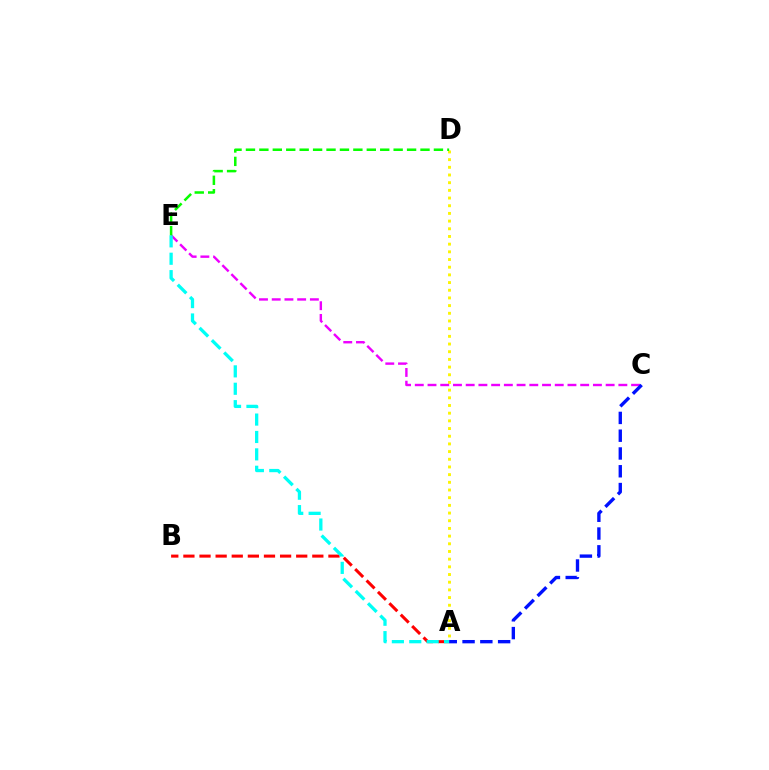{('A', 'D'): [{'color': '#fcf500', 'line_style': 'dotted', 'thickness': 2.09}], ('C', 'E'): [{'color': '#ee00ff', 'line_style': 'dashed', 'thickness': 1.73}], ('A', 'B'): [{'color': '#ff0000', 'line_style': 'dashed', 'thickness': 2.19}], ('A', 'E'): [{'color': '#00fff6', 'line_style': 'dashed', 'thickness': 2.36}], ('D', 'E'): [{'color': '#08ff00', 'line_style': 'dashed', 'thickness': 1.82}], ('A', 'C'): [{'color': '#0010ff', 'line_style': 'dashed', 'thickness': 2.42}]}